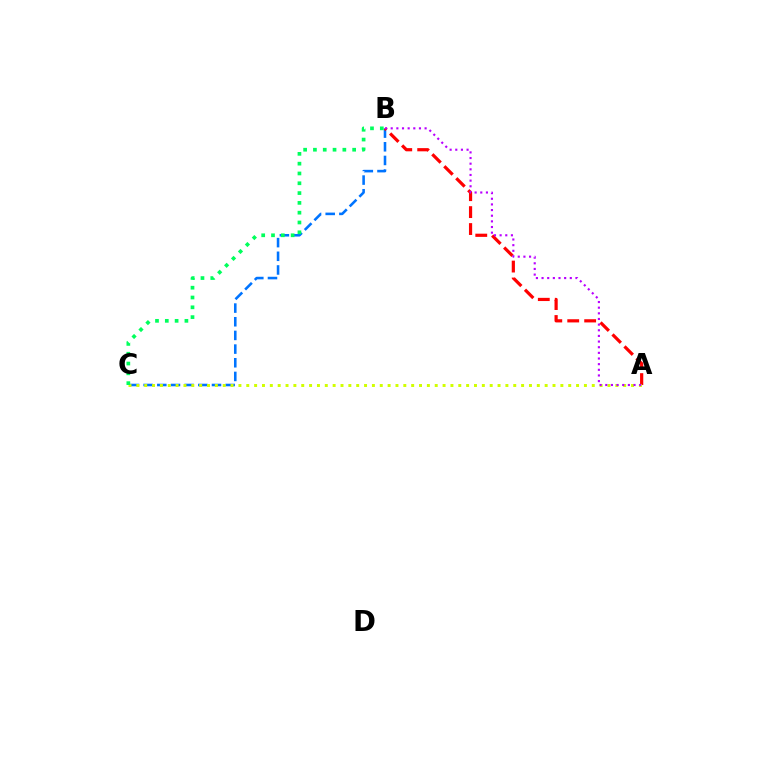{('B', 'C'): [{'color': '#0074ff', 'line_style': 'dashed', 'thickness': 1.86}, {'color': '#00ff5c', 'line_style': 'dotted', 'thickness': 2.66}], ('A', 'B'): [{'color': '#ff0000', 'line_style': 'dashed', 'thickness': 2.3}, {'color': '#b900ff', 'line_style': 'dotted', 'thickness': 1.53}], ('A', 'C'): [{'color': '#d1ff00', 'line_style': 'dotted', 'thickness': 2.13}]}